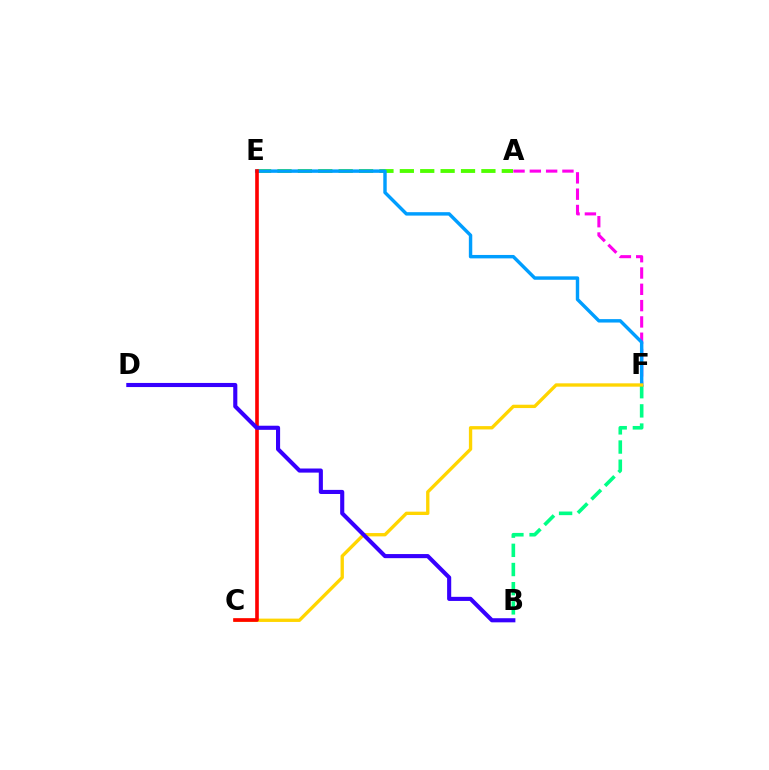{('A', 'F'): [{'color': '#ff00ed', 'line_style': 'dashed', 'thickness': 2.22}], ('A', 'E'): [{'color': '#4fff00', 'line_style': 'dashed', 'thickness': 2.77}], ('B', 'F'): [{'color': '#00ff86', 'line_style': 'dashed', 'thickness': 2.61}], ('E', 'F'): [{'color': '#009eff', 'line_style': 'solid', 'thickness': 2.46}], ('C', 'F'): [{'color': '#ffd500', 'line_style': 'solid', 'thickness': 2.4}], ('C', 'E'): [{'color': '#ff0000', 'line_style': 'solid', 'thickness': 2.61}], ('B', 'D'): [{'color': '#3700ff', 'line_style': 'solid', 'thickness': 2.96}]}